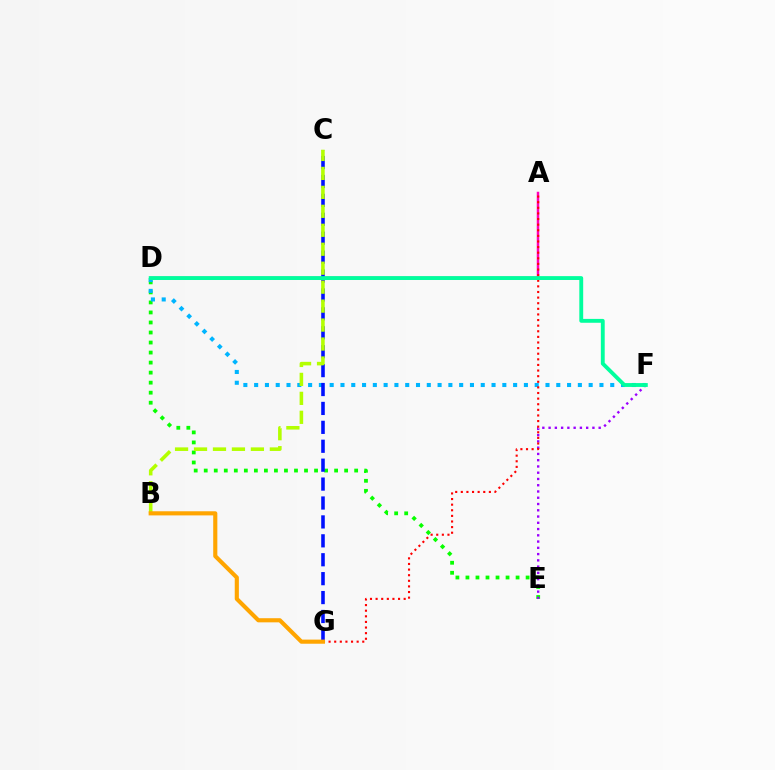{('D', 'E'): [{'color': '#08ff00', 'line_style': 'dotted', 'thickness': 2.72}], ('E', 'F'): [{'color': '#9b00ff', 'line_style': 'dotted', 'thickness': 1.7}], ('D', 'F'): [{'color': '#00b5ff', 'line_style': 'dotted', 'thickness': 2.93}, {'color': '#00ff9d', 'line_style': 'solid', 'thickness': 2.78}], ('A', 'D'): [{'color': '#ff00bd', 'line_style': 'solid', 'thickness': 1.78}], ('C', 'G'): [{'color': '#0010ff', 'line_style': 'dashed', 'thickness': 2.57}], ('B', 'C'): [{'color': '#b3ff00', 'line_style': 'dashed', 'thickness': 2.58}], ('A', 'G'): [{'color': '#ff0000', 'line_style': 'dotted', 'thickness': 1.52}], ('B', 'G'): [{'color': '#ffa500', 'line_style': 'solid', 'thickness': 2.97}]}